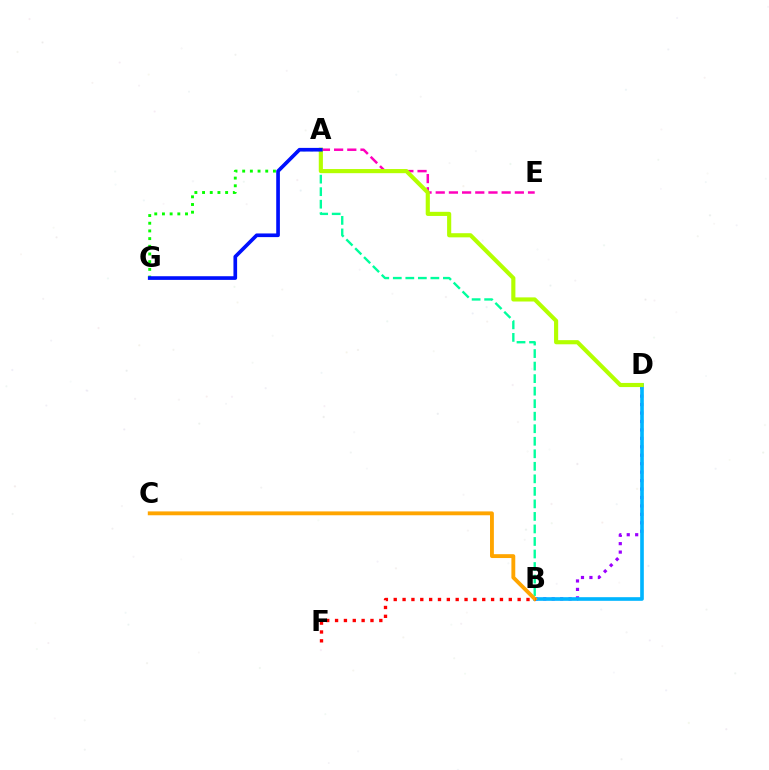{('A', 'G'): [{'color': '#08ff00', 'line_style': 'dotted', 'thickness': 2.09}, {'color': '#0010ff', 'line_style': 'solid', 'thickness': 2.63}], ('A', 'E'): [{'color': '#ff00bd', 'line_style': 'dashed', 'thickness': 1.79}], ('B', 'D'): [{'color': '#9b00ff', 'line_style': 'dotted', 'thickness': 2.29}, {'color': '#00b5ff', 'line_style': 'solid', 'thickness': 2.62}], ('A', 'B'): [{'color': '#00ff9d', 'line_style': 'dashed', 'thickness': 1.7}], ('A', 'D'): [{'color': '#b3ff00', 'line_style': 'solid', 'thickness': 2.97}], ('B', 'C'): [{'color': '#ffa500', 'line_style': 'solid', 'thickness': 2.78}], ('B', 'F'): [{'color': '#ff0000', 'line_style': 'dotted', 'thickness': 2.4}]}